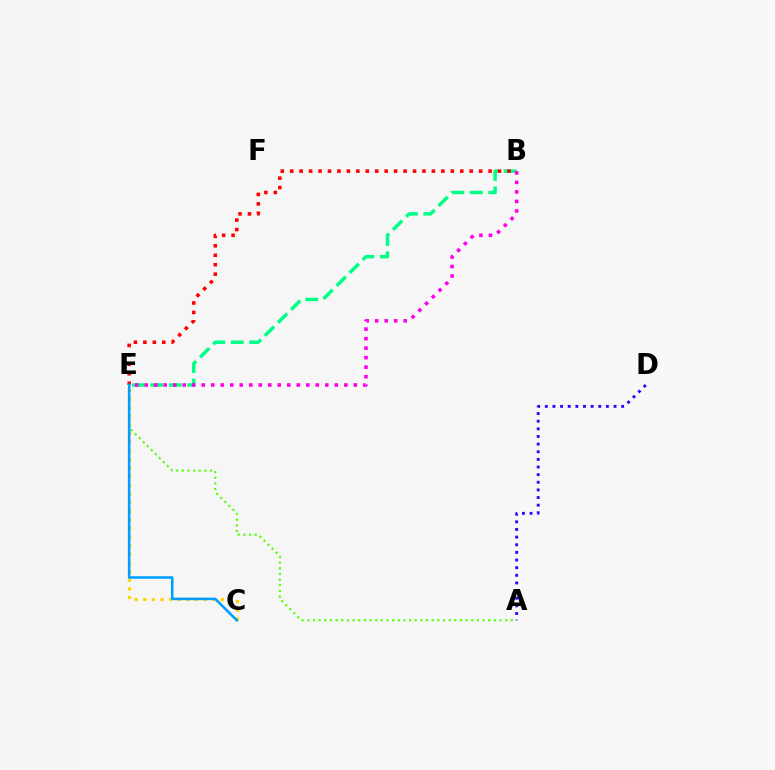{('C', 'E'): [{'color': '#ffd500', 'line_style': 'dotted', 'thickness': 2.34}, {'color': '#009eff', 'line_style': 'solid', 'thickness': 1.84}], ('B', 'E'): [{'color': '#00ff86', 'line_style': 'dashed', 'thickness': 2.5}, {'color': '#ff0000', 'line_style': 'dotted', 'thickness': 2.57}, {'color': '#ff00ed', 'line_style': 'dotted', 'thickness': 2.58}], ('A', 'E'): [{'color': '#4fff00', 'line_style': 'dotted', 'thickness': 1.54}], ('A', 'D'): [{'color': '#3700ff', 'line_style': 'dotted', 'thickness': 2.07}]}